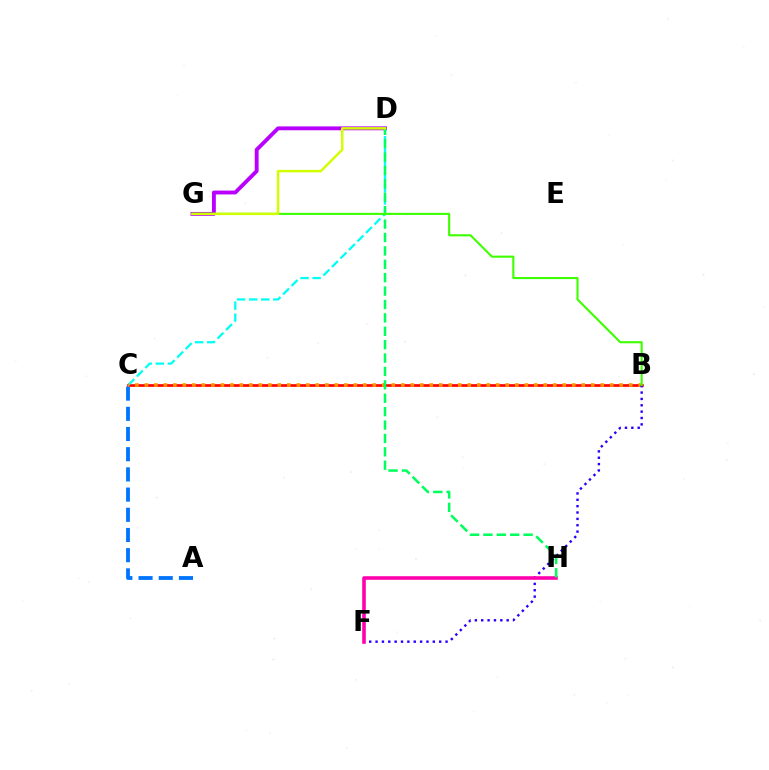{('B', 'C'): [{'color': '#ff0000', 'line_style': 'solid', 'thickness': 1.91}, {'color': '#ff9400', 'line_style': 'dotted', 'thickness': 2.58}], ('A', 'C'): [{'color': '#0074ff', 'line_style': 'dashed', 'thickness': 2.74}], ('C', 'D'): [{'color': '#00fff6', 'line_style': 'dashed', 'thickness': 1.64}], ('D', 'G'): [{'color': '#b900ff', 'line_style': 'solid', 'thickness': 2.78}, {'color': '#d1ff00', 'line_style': 'solid', 'thickness': 1.77}], ('B', 'F'): [{'color': '#2500ff', 'line_style': 'dotted', 'thickness': 1.73}], ('F', 'H'): [{'color': '#ff00ac', 'line_style': 'solid', 'thickness': 2.57}], ('D', 'H'): [{'color': '#00ff5c', 'line_style': 'dashed', 'thickness': 1.82}], ('B', 'G'): [{'color': '#3dff00', 'line_style': 'solid', 'thickness': 1.52}]}